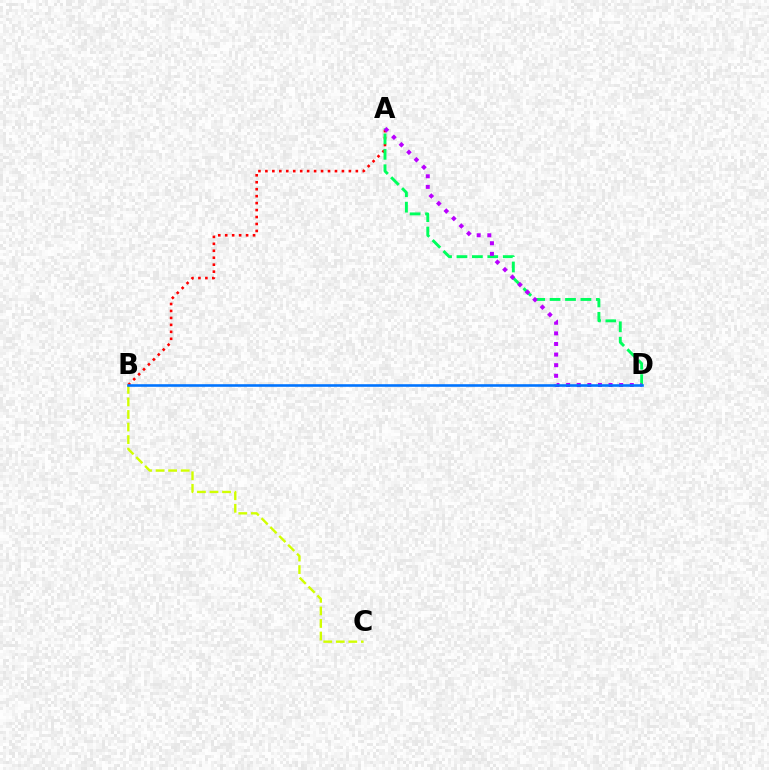{('A', 'B'): [{'color': '#ff0000', 'line_style': 'dotted', 'thickness': 1.89}], ('B', 'C'): [{'color': '#d1ff00', 'line_style': 'dashed', 'thickness': 1.7}], ('A', 'D'): [{'color': '#00ff5c', 'line_style': 'dashed', 'thickness': 2.1}, {'color': '#b900ff', 'line_style': 'dotted', 'thickness': 2.88}], ('B', 'D'): [{'color': '#0074ff', 'line_style': 'solid', 'thickness': 1.87}]}